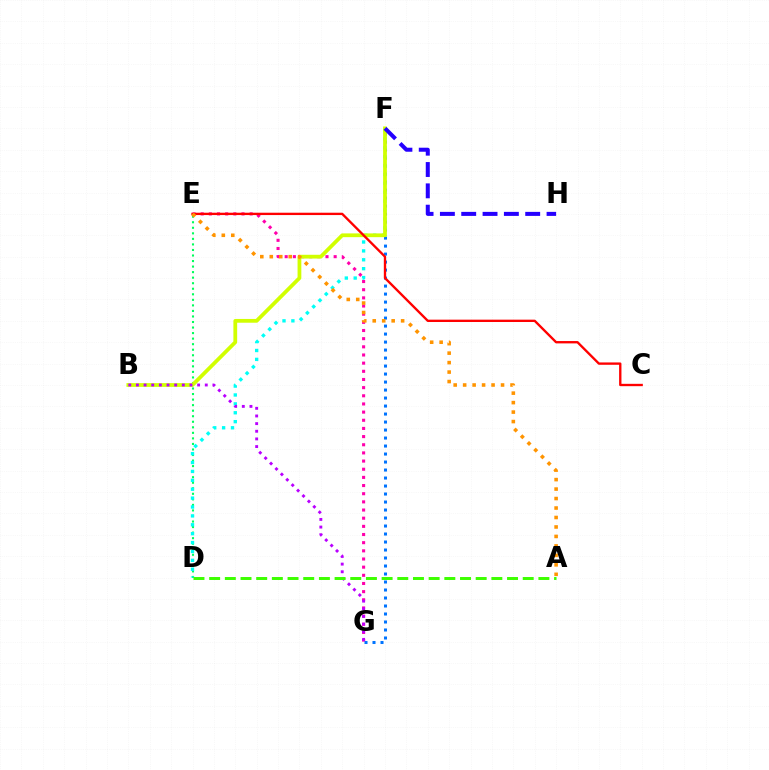{('E', 'G'): [{'color': '#ff00ac', 'line_style': 'dotted', 'thickness': 2.22}], ('D', 'E'): [{'color': '#00ff5c', 'line_style': 'dotted', 'thickness': 1.51}], ('F', 'G'): [{'color': '#0074ff', 'line_style': 'dotted', 'thickness': 2.17}], ('D', 'F'): [{'color': '#00fff6', 'line_style': 'dotted', 'thickness': 2.42}], ('B', 'F'): [{'color': '#d1ff00', 'line_style': 'solid', 'thickness': 2.71}], ('F', 'H'): [{'color': '#2500ff', 'line_style': 'dashed', 'thickness': 2.9}], ('B', 'G'): [{'color': '#b900ff', 'line_style': 'dotted', 'thickness': 2.08}], ('C', 'E'): [{'color': '#ff0000', 'line_style': 'solid', 'thickness': 1.69}], ('A', 'E'): [{'color': '#ff9400', 'line_style': 'dotted', 'thickness': 2.57}], ('A', 'D'): [{'color': '#3dff00', 'line_style': 'dashed', 'thickness': 2.13}]}